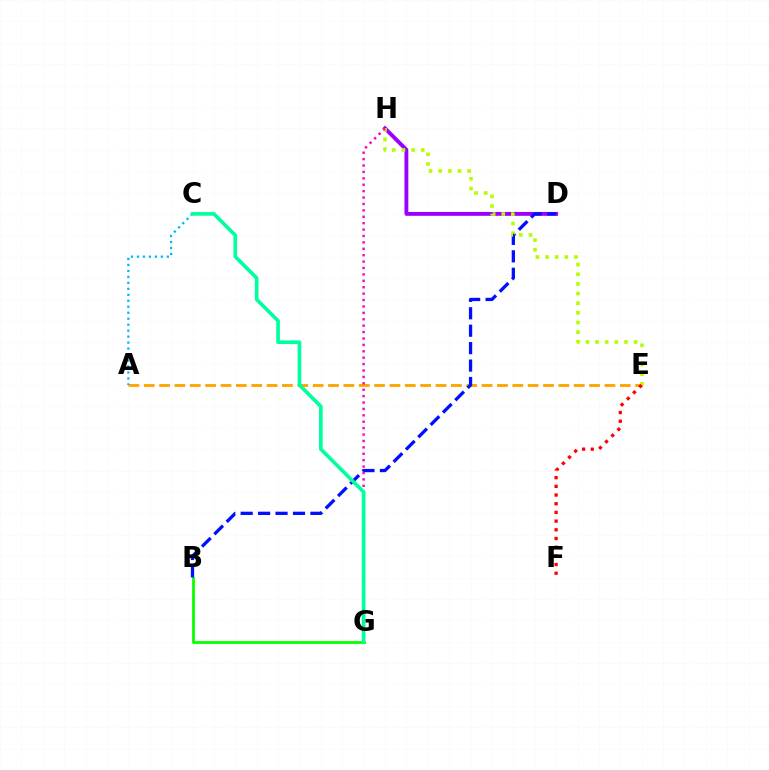{('A', 'E'): [{'color': '#ffa500', 'line_style': 'dashed', 'thickness': 2.09}], ('B', 'G'): [{'color': '#08ff00', 'line_style': 'solid', 'thickness': 2.03}], ('D', 'H'): [{'color': '#9b00ff', 'line_style': 'solid', 'thickness': 2.79}], ('B', 'D'): [{'color': '#0010ff', 'line_style': 'dashed', 'thickness': 2.37}], ('E', 'H'): [{'color': '#b3ff00', 'line_style': 'dotted', 'thickness': 2.62}], ('E', 'F'): [{'color': '#ff0000', 'line_style': 'dotted', 'thickness': 2.36}], ('G', 'H'): [{'color': '#ff00bd', 'line_style': 'dotted', 'thickness': 1.74}], ('A', 'C'): [{'color': '#00b5ff', 'line_style': 'dotted', 'thickness': 1.62}], ('C', 'G'): [{'color': '#00ff9d', 'line_style': 'solid', 'thickness': 2.64}]}